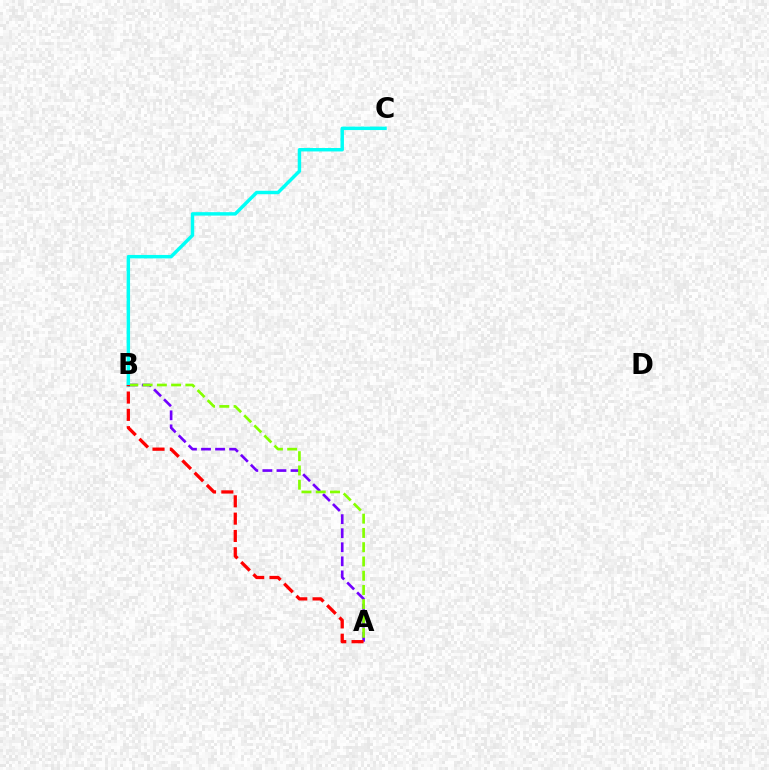{('A', 'B'): [{'color': '#7200ff', 'line_style': 'dashed', 'thickness': 1.91}, {'color': '#84ff00', 'line_style': 'dashed', 'thickness': 1.94}, {'color': '#ff0000', 'line_style': 'dashed', 'thickness': 2.35}], ('B', 'C'): [{'color': '#00fff6', 'line_style': 'solid', 'thickness': 2.48}]}